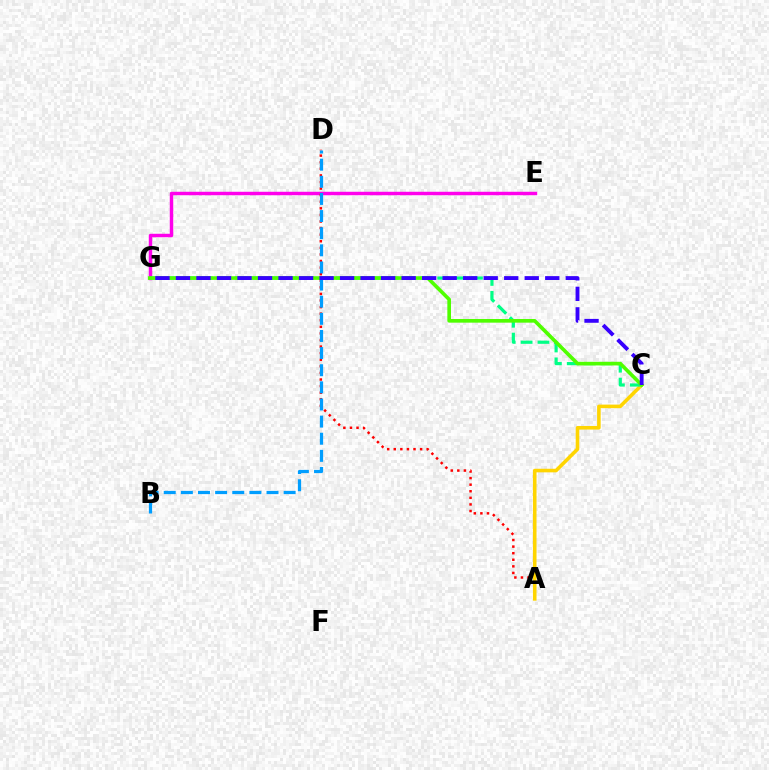{('E', 'G'): [{'color': '#ff00ed', 'line_style': 'solid', 'thickness': 2.49}], ('A', 'D'): [{'color': '#ff0000', 'line_style': 'dotted', 'thickness': 1.79}], ('A', 'C'): [{'color': '#ffd500', 'line_style': 'solid', 'thickness': 2.58}], ('B', 'D'): [{'color': '#009eff', 'line_style': 'dashed', 'thickness': 2.33}], ('C', 'G'): [{'color': '#00ff86', 'line_style': 'dashed', 'thickness': 2.29}, {'color': '#4fff00', 'line_style': 'solid', 'thickness': 2.63}, {'color': '#3700ff', 'line_style': 'dashed', 'thickness': 2.79}]}